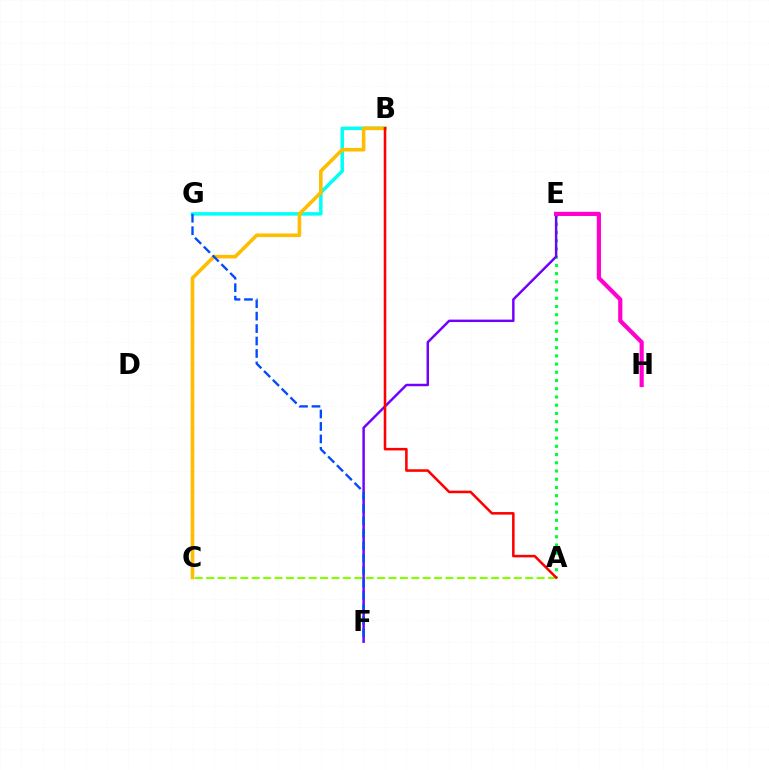{('A', 'E'): [{'color': '#00ff39', 'line_style': 'dotted', 'thickness': 2.23}], ('B', 'G'): [{'color': '#00fff6', 'line_style': 'solid', 'thickness': 2.51}], ('A', 'C'): [{'color': '#84ff00', 'line_style': 'dashed', 'thickness': 1.55}], ('E', 'F'): [{'color': '#7200ff', 'line_style': 'solid', 'thickness': 1.77}], ('B', 'C'): [{'color': '#ffbd00', 'line_style': 'solid', 'thickness': 2.6}], ('E', 'H'): [{'color': '#ff00cf', 'line_style': 'solid', 'thickness': 3.0}], ('F', 'G'): [{'color': '#004bff', 'line_style': 'dashed', 'thickness': 1.69}], ('A', 'B'): [{'color': '#ff0000', 'line_style': 'solid', 'thickness': 1.84}]}